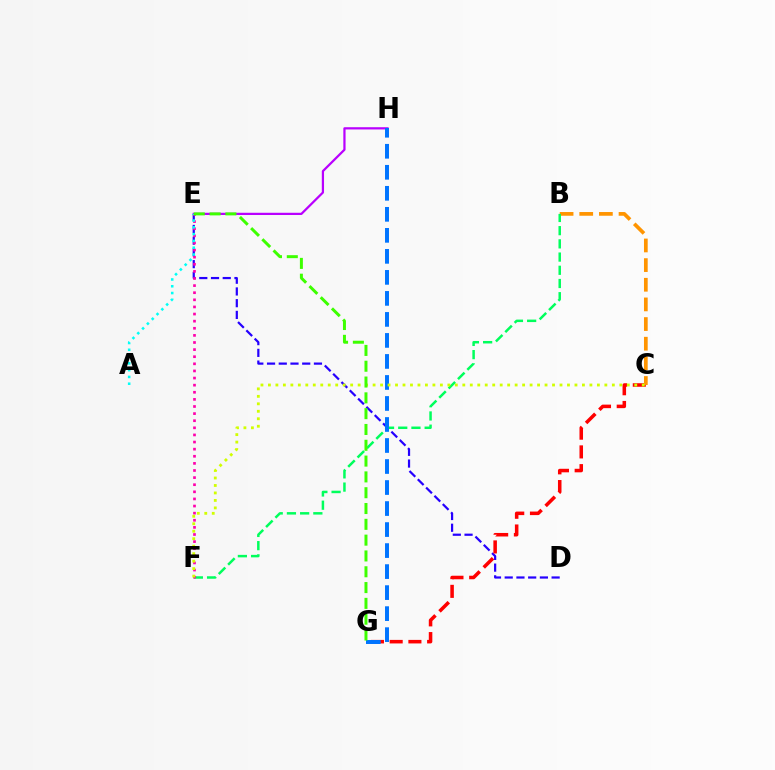{('D', 'E'): [{'color': '#2500ff', 'line_style': 'dashed', 'thickness': 1.59}], ('C', 'G'): [{'color': '#ff0000', 'line_style': 'dashed', 'thickness': 2.54}], ('E', 'H'): [{'color': '#b900ff', 'line_style': 'solid', 'thickness': 1.6}], ('B', 'C'): [{'color': '#ff9400', 'line_style': 'dashed', 'thickness': 2.67}], ('B', 'F'): [{'color': '#00ff5c', 'line_style': 'dashed', 'thickness': 1.79}], ('E', 'F'): [{'color': '#ff00ac', 'line_style': 'dotted', 'thickness': 1.93}], ('G', 'H'): [{'color': '#0074ff', 'line_style': 'dashed', 'thickness': 2.86}], ('C', 'F'): [{'color': '#d1ff00', 'line_style': 'dotted', 'thickness': 2.03}], ('A', 'E'): [{'color': '#00fff6', 'line_style': 'dotted', 'thickness': 1.84}], ('E', 'G'): [{'color': '#3dff00', 'line_style': 'dashed', 'thickness': 2.15}]}